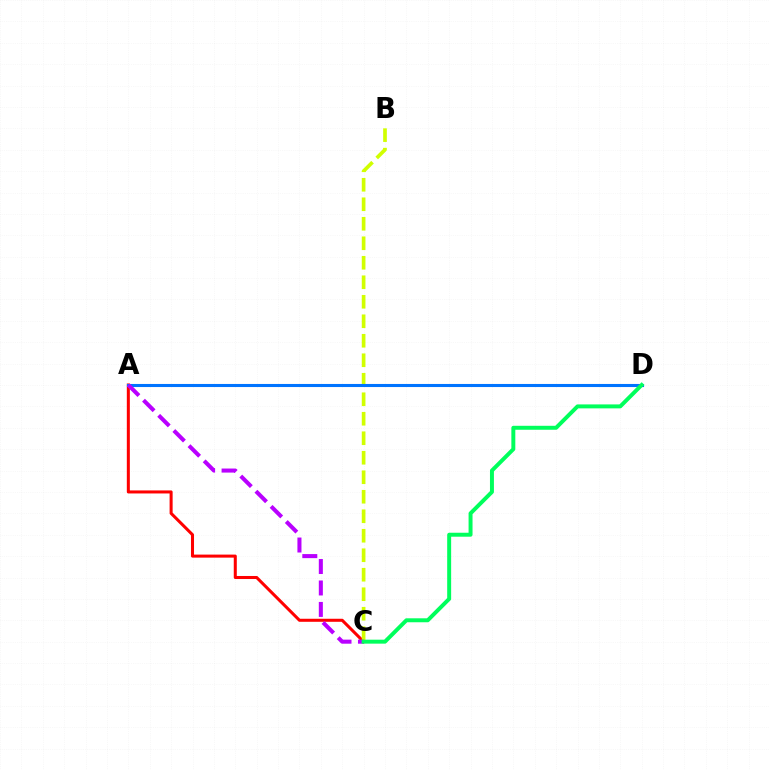{('A', 'C'): [{'color': '#ff0000', 'line_style': 'solid', 'thickness': 2.19}, {'color': '#b900ff', 'line_style': 'dashed', 'thickness': 2.91}], ('B', 'C'): [{'color': '#d1ff00', 'line_style': 'dashed', 'thickness': 2.65}], ('A', 'D'): [{'color': '#0074ff', 'line_style': 'solid', 'thickness': 2.22}], ('C', 'D'): [{'color': '#00ff5c', 'line_style': 'solid', 'thickness': 2.85}]}